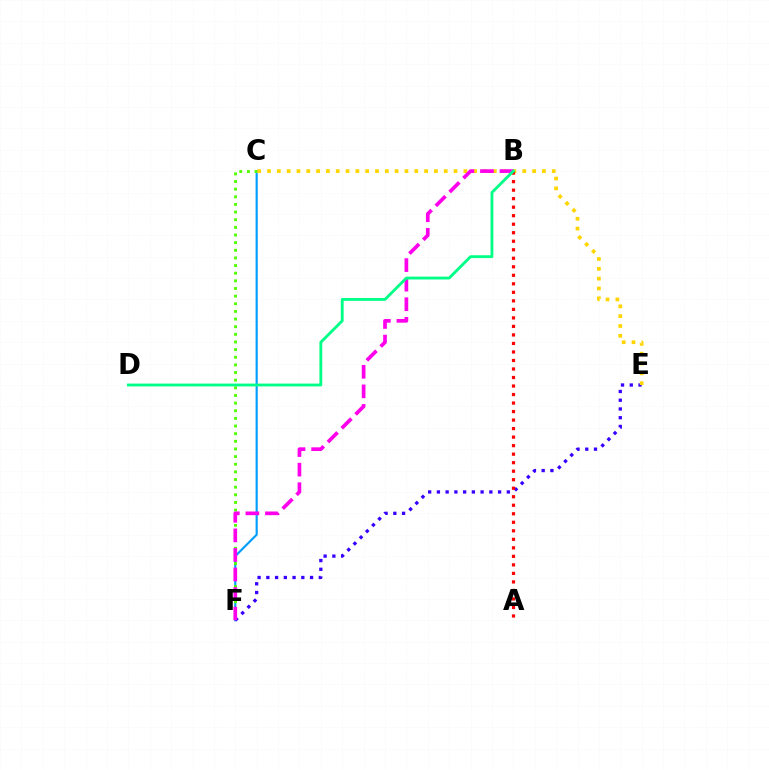{('C', 'F'): [{'color': '#009eff', 'line_style': 'solid', 'thickness': 1.55}, {'color': '#4fff00', 'line_style': 'dotted', 'thickness': 2.08}], ('E', 'F'): [{'color': '#3700ff', 'line_style': 'dotted', 'thickness': 2.37}], ('C', 'E'): [{'color': '#ffd500', 'line_style': 'dotted', 'thickness': 2.67}], ('A', 'B'): [{'color': '#ff0000', 'line_style': 'dotted', 'thickness': 2.31}], ('B', 'F'): [{'color': '#ff00ed', 'line_style': 'dashed', 'thickness': 2.66}], ('B', 'D'): [{'color': '#00ff86', 'line_style': 'solid', 'thickness': 2.05}]}